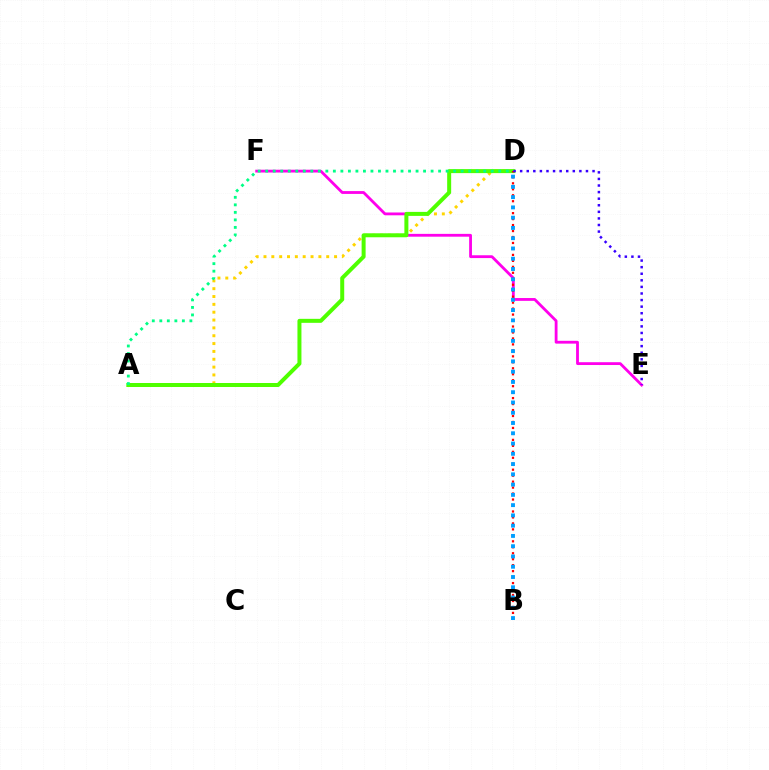{('A', 'D'): [{'color': '#ffd500', 'line_style': 'dotted', 'thickness': 2.13}, {'color': '#4fff00', 'line_style': 'solid', 'thickness': 2.88}, {'color': '#00ff86', 'line_style': 'dotted', 'thickness': 2.04}], ('E', 'F'): [{'color': '#ff00ed', 'line_style': 'solid', 'thickness': 2.03}], ('B', 'D'): [{'color': '#ff0000', 'line_style': 'dotted', 'thickness': 1.62}, {'color': '#009eff', 'line_style': 'dotted', 'thickness': 2.79}], ('D', 'E'): [{'color': '#3700ff', 'line_style': 'dotted', 'thickness': 1.79}]}